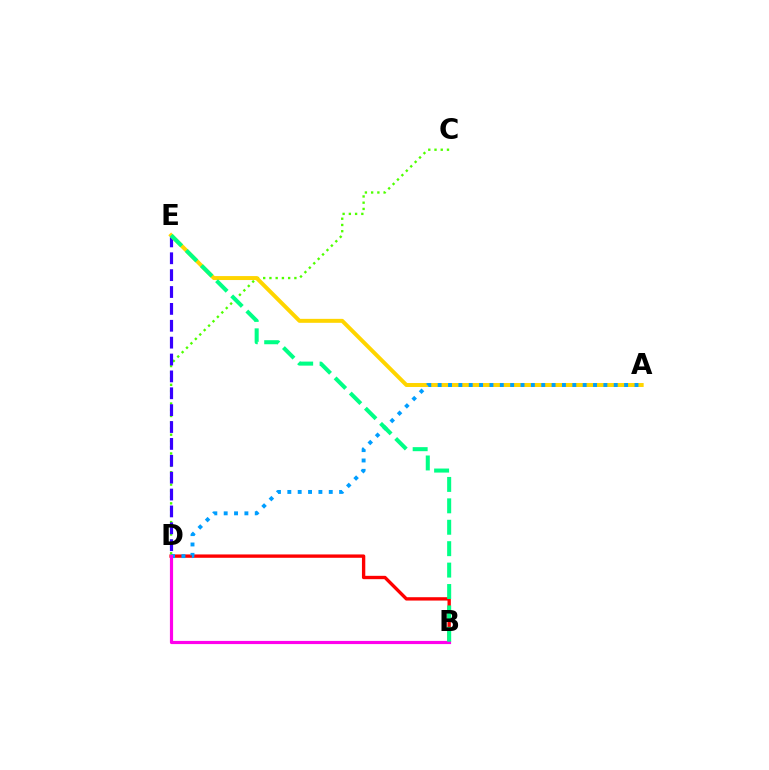{('B', 'D'): [{'color': '#ff0000', 'line_style': 'solid', 'thickness': 2.41}, {'color': '#ff00ed', 'line_style': 'solid', 'thickness': 2.29}], ('C', 'D'): [{'color': '#4fff00', 'line_style': 'dotted', 'thickness': 1.69}], ('D', 'E'): [{'color': '#3700ff', 'line_style': 'dashed', 'thickness': 2.29}], ('A', 'E'): [{'color': '#ffd500', 'line_style': 'solid', 'thickness': 2.85}], ('A', 'D'): [{'color': '#009eff', 'line_style': 'dotted', 'thickness': 2.81}], ('B', 'E'): [{'color': '#00ff86', 'line_style': 'dashed', 'thickness': 2.91}]}